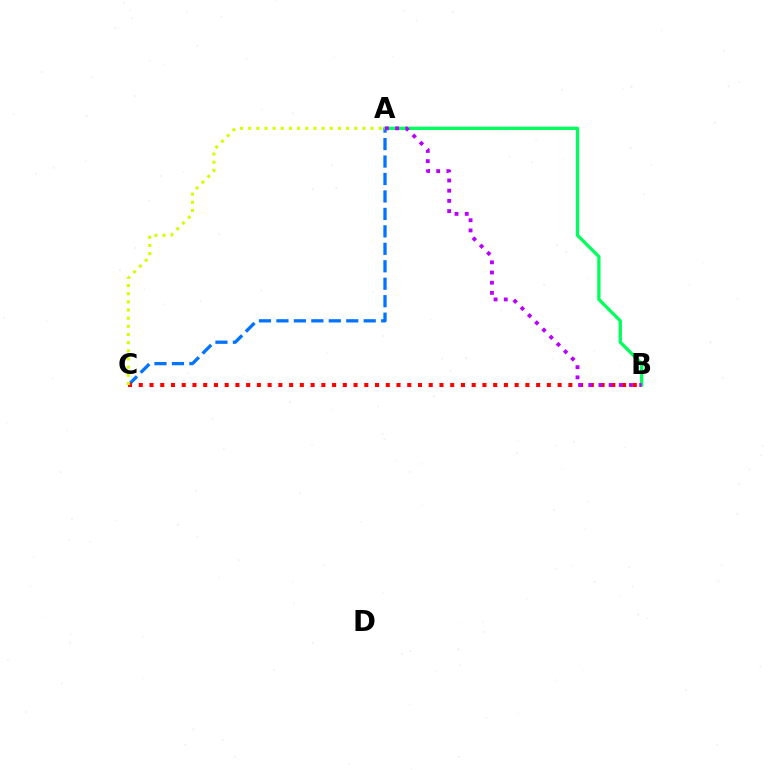{('A', 'C'): [{'color': '#0074ff', 'line_style': 'dashed', 'thickness': 2.37}, {'color': '#d1ff00', 'line_style': 'dotted', 'thickness': 2.22}], ('B', 'C'): [{'color': '#ff0000', 'line_style': 'dotted', 'thickness': 2.92}], ('A', 'B'): [{'color': '#00ff5c', 'line_style': 'solid', 'thickness': 2.36}, {'color': '#b900ff', 'line_style': 'dotted', 'thickness': 2.77}]}